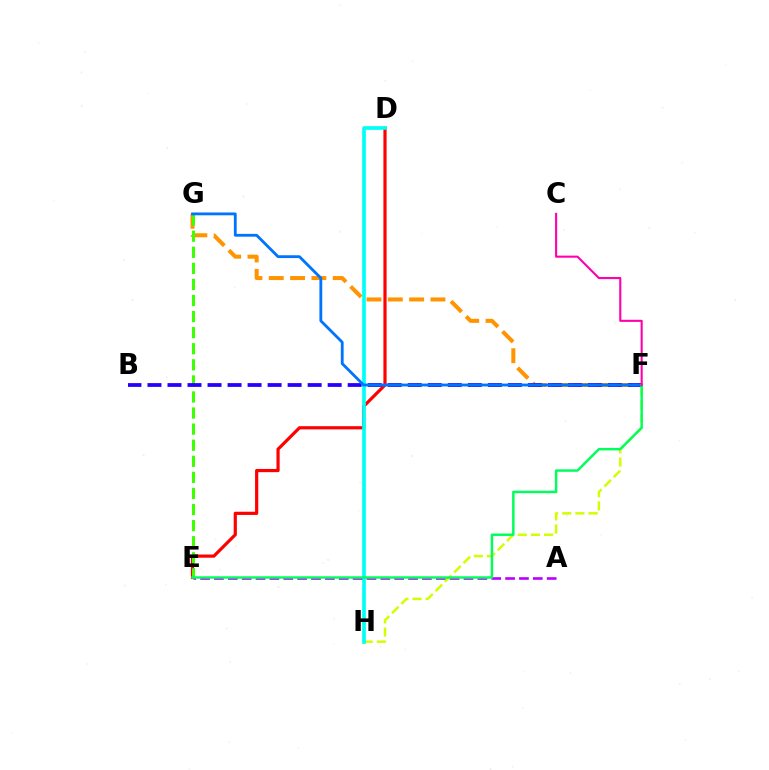{('F', 'H'): [{'color': '#d1ff00', 'line_style': 'dashed', 'thickness': 1.79}], ('F', 'G'): [{'color': '#ff9400', 'line_style': 'dashed', 'thickness': 2.9}, {'color': '#0074ff', 'line_style': 'solid', 'thickness': 2.03}], ('D', 'E'): [{'color': '#ff0000', 'line_style': 'solid', 'thickness': 2.3}], ('D', 'H'): [{'color': '#00fff6', 'line_style': 'solid', 'thickness': 2.64}], ('E', 'G'): [{'color': '#3dff00', 'line_style': 'dashed', 'thickness': 2.18}], ('B', 'F'): [{'color': '#2500ff', 'line_style': 'dashed', 'thickness': 2.72}], ('A', 'E'): [{'color': '#b900ff', 'line_style': 'dashed', 'thickness': 1.88}], ('E', 'F'): [{'color': '#00ff5c', 'line_style': 'solid', 'thickness': 1.78}], ('C', 'F'): [{'color': '#ff00ac', 'line_style': 'solid', 'thickness': 1.51}]}